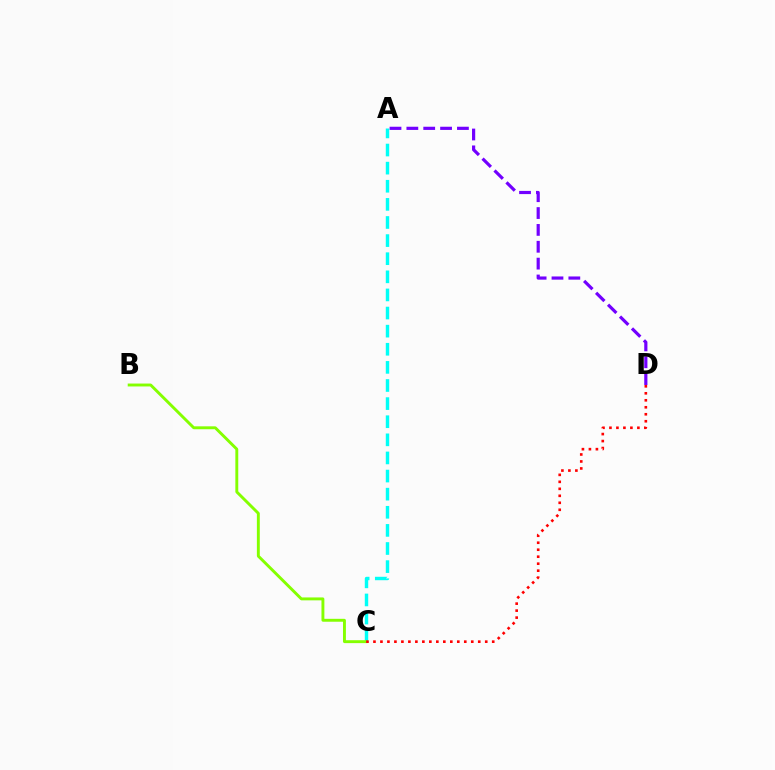{('A', 'C'): [{'color': '#00fff6', 'line_style': 'dashed', 'thickness': 2.46}], ('B', 'C'): [{'color': '#84ff00', 'line_style': 'solid', 'thickness': 2.09}], ('A', 'D'): [{'color': '#7200ff', 'line_style': 'dashed', 'thickness': 2.29}], ('C', 'D'): [{'color': '#ff0000', 'line_style': 'dotted', 'thickness': 1.9}]}